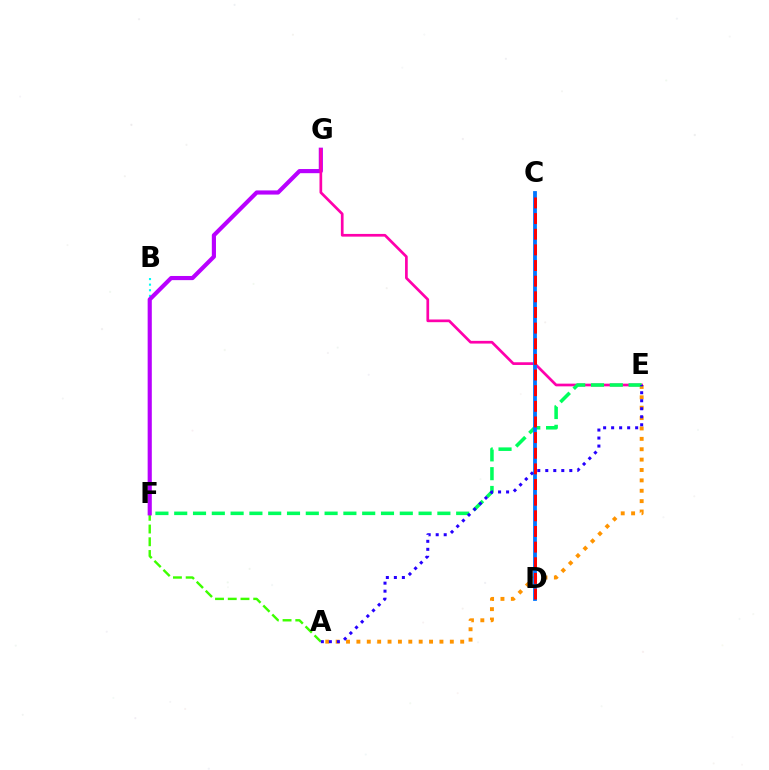{('A', 'E'): [{'color': '#ff9400', 'line_style': 'dotted', 'thickness': 2.82}, {'color': '#2500ff', 'line_style': 'dotted', 'thickness': 2.18}], ('A', 'F'): [{'color': '#3dff00', 'line_style': 'dashed', 'thickness': 1.73}], ('B', 'F'): [{'color': '#00fff6', 'line_style': 'dotted', 'thickness': 1.52}], ('C', 'D'): [{'color': '#d1ff00', 'line_style': 'solid', 'thickness': 1.63}, {'color': '#0074ff', 'line_style': 'solid', 'thickness': 2.74}, {'color': '#ff0000', 'line_style': 'dashed', 'thickness': 2.13}], ('F', 'G'): [{'color': '#b900ff', 'line_style': 'solid', 'thickness': 2.99}], ('E', 'G'): [{'color': '#ff00ac', 'line_style': 'solid', 'thickness': 1.94}], ('E', 'F'): [{'color': '#00ff5c', 'line_style': 'dashed', 'thickness': 2.55}]}